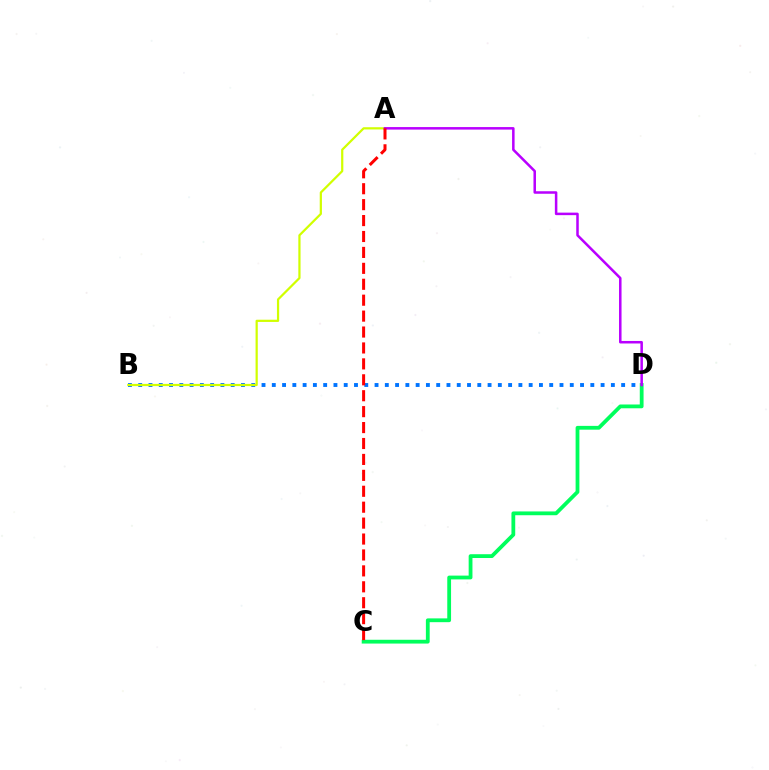{('B', 'D'): [{'color': '#0074ff', 'line_style': 'dotted', 'thickness': 2.79}], ('A', 'B'): [{'color': '#d1ff00', 'line_style': 'solid', 'thickness': 1.6}], ('C', 'D'): [{'color': '#00ff5c', 'line_style': 'solid', 'thickness': 2.73}], ('A', 'D'): [{'color': '#b900ff', 'line_style': 'solid', 'thickness': 1.81}], ('A', 'C'): [{'color': '#ff0000', 'line_style': 'dashed', 'thickness': 2.16}]}